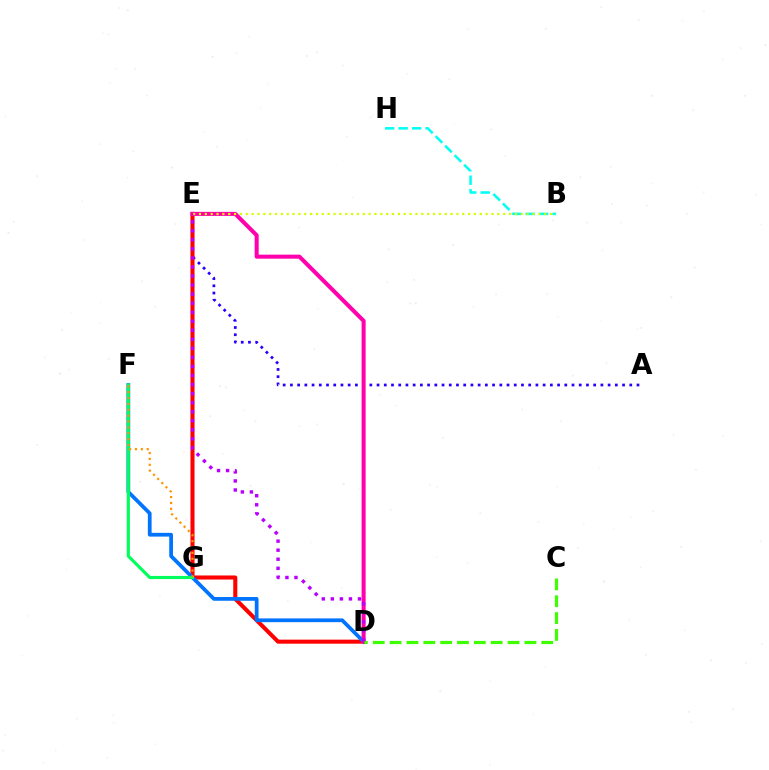{('A', 'E'): [{'color': '#2500ff', 'line_style': 'dotted', 'thickness': 1.96}], ('D', 'E'): [{'color': '#ff0000', 'line_style': 'solid', 'thickness': 2.92}, {'color': '#ff00ac', 'line_style': 'solid', 'thickness': 2.91}, {'color': '#b900ff', 'line_style': 'dotted', 'thickness': 2.46}], ('D', 'F'): [{'color': '#0074ff', 'line_style': 'solid', 'thickness': 2.7}], ('F', 'G'): [{'color': '#00ff5c', 'line_style': 'solid', 'thickness': 2.26}, {'color': '#ff9400', 'line_style': 'dotted', 'thickness': 1.6}], ('B', 'H'): [{'color': '#00fff6', 'line_style': 'dashed', 'thickness': 1.83}], ('B', 'E'): [{'color': '#d1ff00', 'line_style': 'dotted', 'thickness': 1.59}], ('C', 'D'): [{'color': '#3dff00', 'line_style': 'dashed', 'thickness': 2.29}]}